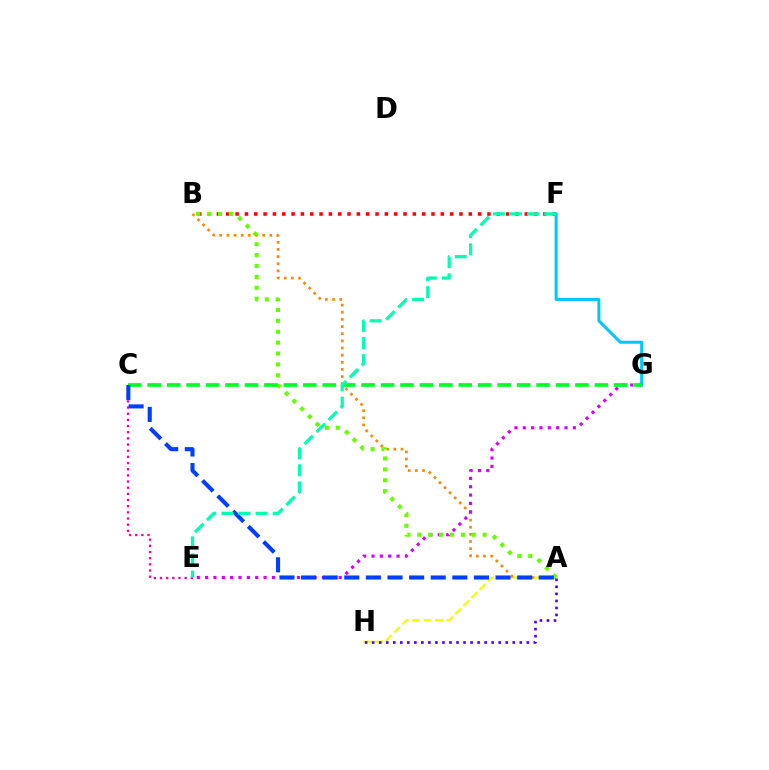{('B', 'F'): [{'color': '#ff0000', 'line_style': 'dotted', 'thickness': 2.53}], ('F', 'G'): [{'color': '#00c7ff', 'line_style': 'solid', 'thickness': 2.17}], ('A', 'H'): [{'color': '#eeff00', 'line_style': 'dashed', 'thickness': 1.56}, {'color': '#4f00ff', 'line_style': 'dotted', 'thickness': 1.91}], ('A', 'B'): [{'color': '#ff8800', 'line_style': 'dotted', 'thickness': 1.94}, {'color': '#66ff00', 'line_style': 'dotted', 'thickness': 2.96}], ('E', 'G'): [{'color': '#d600ff', 'line_style': 'dotted', 'thickness': 2.27}], ('C', 'G'): [{'color': '#00ff27', 'line_style': 'dashed', 'thickness': 2.64}], ('C', 'E'): [{'color': '#ff00a0', 'line_style': 'dotted', 'thickness': 1.68}], ('A', 'C'): [{'color': '#003fff', 'line_style': 'dashed', 'thickness': 2.94}], ('E', 'F'): [{'color': '#00ffaf', 'line_style': 'dashed', 'thickness': 2.32}]}